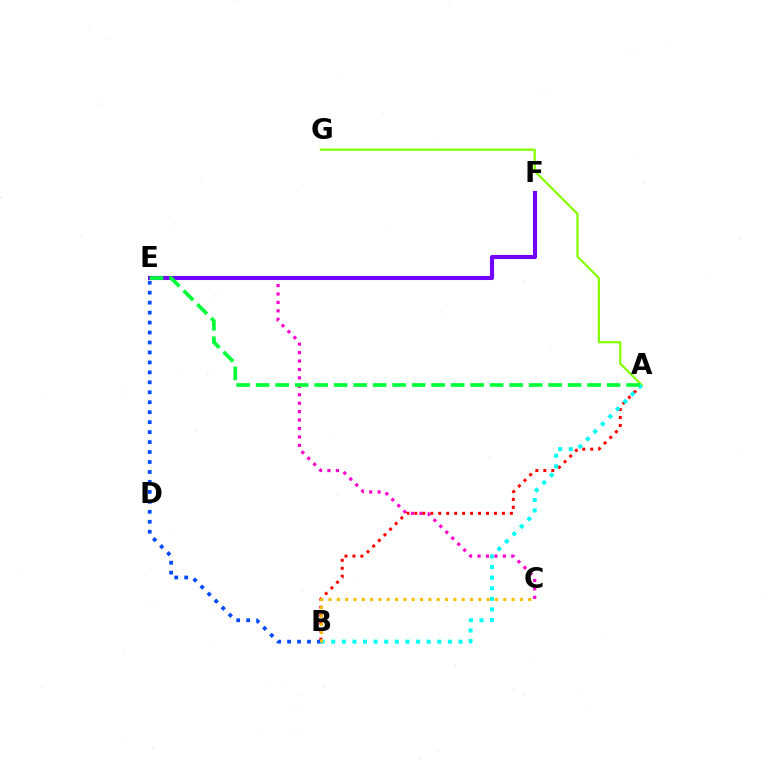{('C', 'E'): [{'color': '#ff00cf', 'line_style': 'dotted', 'thickness': 2.29}], ('A', 'B'): [{'color': '#ff0000', 'line_style': 'dotted', 'thickness': 2.16}, {'color': '#00fff6', 'line_style': 'dotted', 'thickness': 2.88}], ('A', 'G'): [{'color': '#84ff00', 'line_style': 'solid', 'thickness': 1.6}], ('E', 'F'): [{'color': '#7200ff', 'line_style': 'solid', 'thickness': 2.94}], ('B', 'E'): [{'color': '#004bff', 'line_style': 'dotted', 'thickness': 2.71}], ('B', 'C'): [{'color': '#ffbd00', 'line_style': 'dotted', 'thickness': 2.26}], ('A', 'E'): [{'color': '#00ff39', 'line_style': 'dashed', 'thickness': 2.65}]}